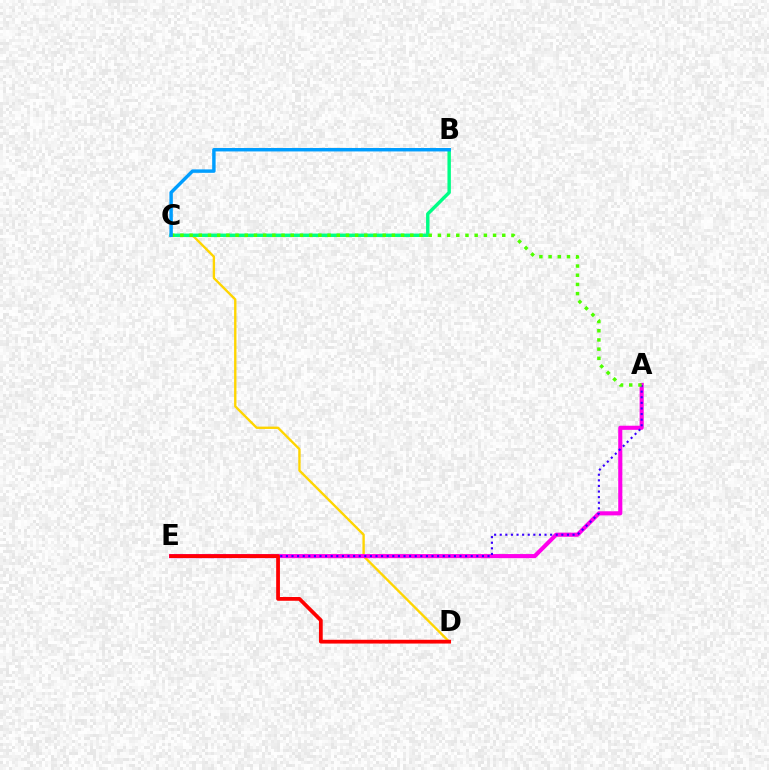{('C', 'D'): [{'color': '#ffd500', 'line_style': 'solid', 'thickness': 1.7}], ('B', 'C'): [{'color': '#00ff86', 'line_style': 'solid', 'thickness': 2.46}, {'color': '#009eff', 'line_style': 'solid', 'thickness': 2.48}], ('A', 'E'): [{'color': '#ff00ed', 'line_style': 'solid', 'thickness': 2.96}, {'color': '#3700ff', 'line_style': 'dotted', 'thickness': 1.52}], ('D', 'E'): [{'color': '#ff0000', 'line_style': 'solid', 'thickness': 2.71}], ('A', 'C'): [{'color': '#4fff00', 'line_style': 'dotted', 'thickness': 2.5}]}